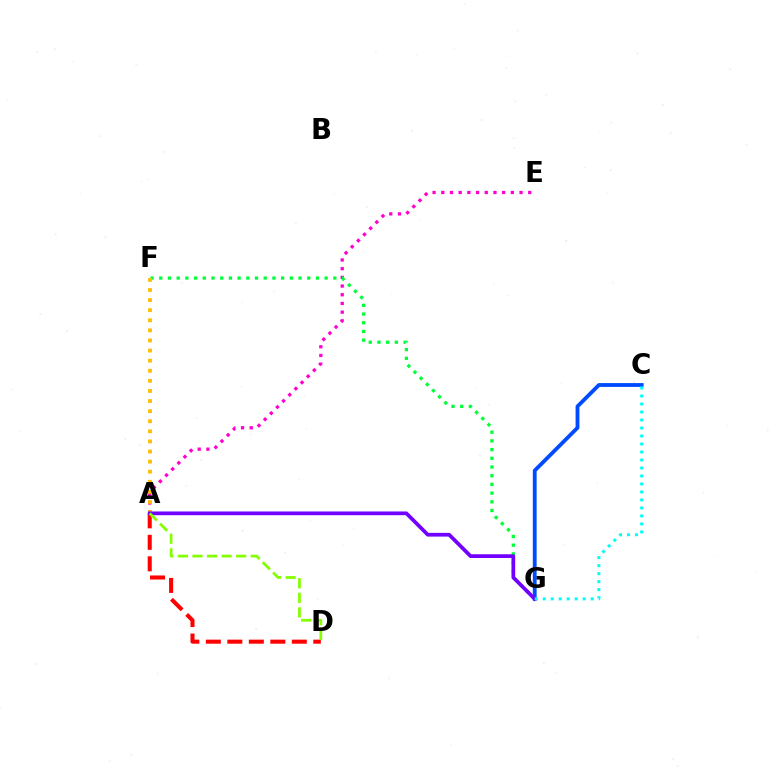{('A', 'E'): [{'color': '#ff00cf', 'line_style': 'dotted', 'thickness': 2.36}], ('C', 'G'): [{'color': '#004bff', 'line_style': 'solid', 'thickness': 2.76}, {'color': '#00fff6', 'line_style': 'dotted', 'thickness': 2.17}], ('A', 'D'): [{'color': '#ff0000', 'line_style': 'dashed', 'thickness': 2.92}, {'color': '#84ff00', 'line_style': 'dashed', 'thickness': 1.98}], ('F', 'G'): [{'color': '#00ff39', 'line_style': 'dotted', 'thickness': 2.36}], ('A', 'F'): [{'color': '#ffbd00', 'line_style': 'dotted', 'thickness': 2.74}], ('A', 'G'): [{'color': '#7200ff', 'line_style': 'solid', 'thickness': 2.69}]}